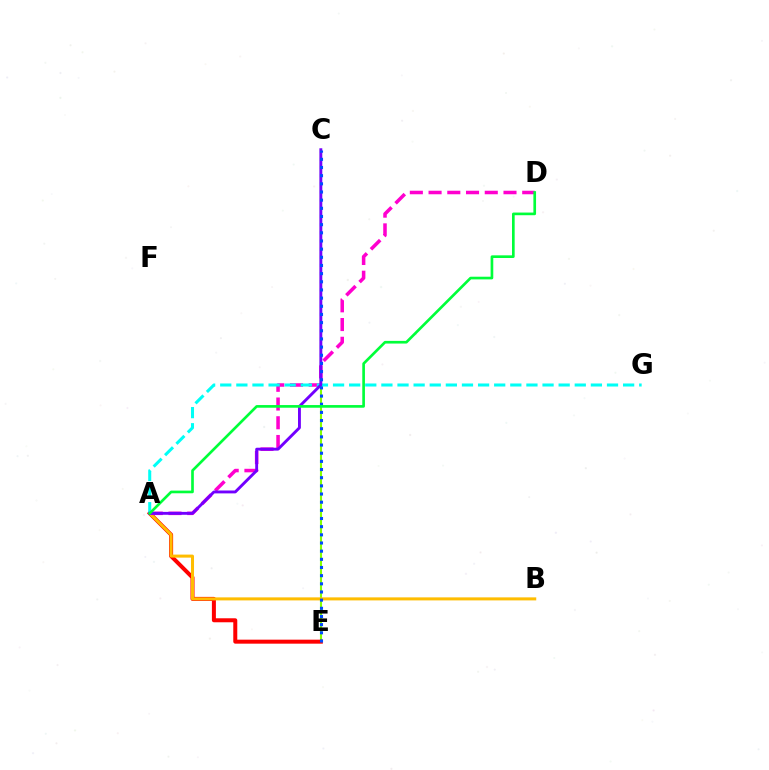{('C', 'E'): [{'color': '#84ff00', 'line_style': 'solid', 'thickness': 1.5}, {'color': '#004bff', 'line_style': 'dotted', 'thickness': 2.22}], ('A', 'E'): [{'color': '#ff0000', 'line_style': 'solid', 'thickness': 2.88}], ('A', 'B'): [{'color': '#ffbd00', 'line_style': 'solid', 'thickness': 2.18}], ('A', 'D'): [{'color': '#ff00cf', 'line_style': 'dashed', 'thickness': 2.54}, {'color': '#00ff39', 'line_style': 'solid', 'thickness': 1.92}], ('A', 'G'): [{'color': '#00fff6', 'line_style': 'dashed', 'thickness': 2.19}], ('A', 'C'): [{'color': '#7200ff', 'line_style': 'solid', 'thickness': 2.08}]}